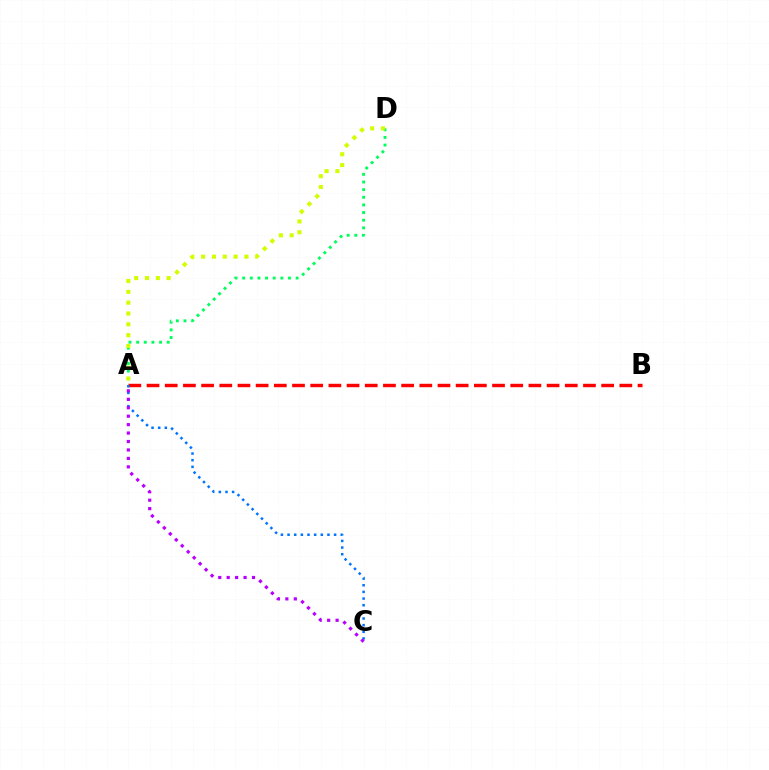{('A', 'B'): [{'color': '#ff0000', 'line_style': 'dashed', 'thickness': 2.47}], ('A', 'C'): [{'color': '#0074ff', 'line_style': 'dotted', 'thickness': 1.81}, {'color': '#b900ff', 'line_style': 'dotted', 'thickness': 2.29}], ('A', 'D'): [{'color': '#00ff5c', 'line_style': 'dotted', 'thickness': 2.08}, {'color': '#d1ff00', 'line_style': 'dotted', 'thickness': 2.94}]}